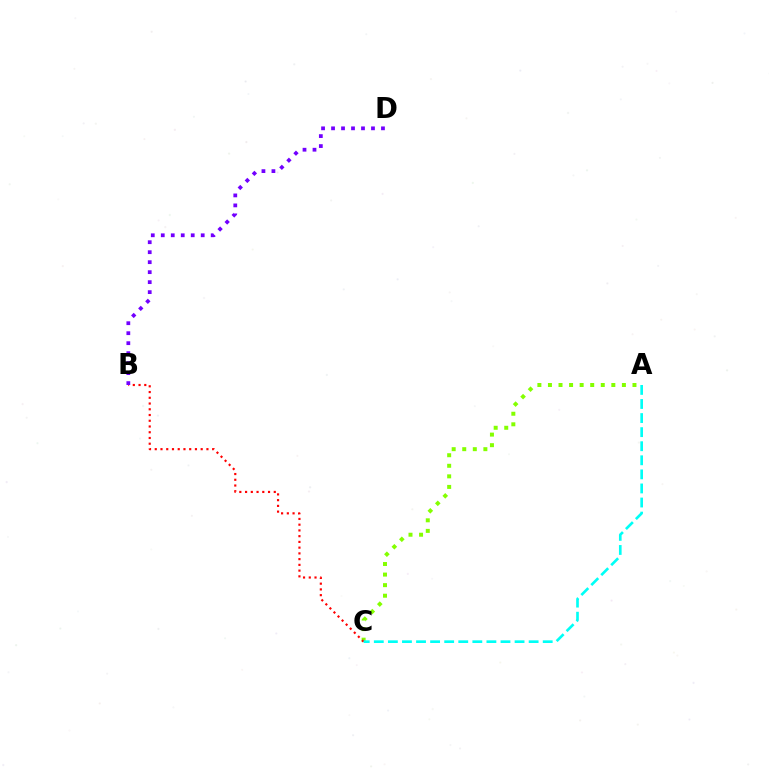{('A', 'C'): [{'color': '#84ff00', 'line_style': 'dotted', 'thickness': 2.87}, {'color': '#00fff6', 'line_style': 'dashed', 'thickness': 1.91}], ('B', 'C'): [{'color': '#ff0000', 'line_style': 'dotted', 'thickness': 1.56}], ('B', 'D'): [{'color': '#7200ff', 'line_style': 'dotted', 'thickness': 2.71}]}